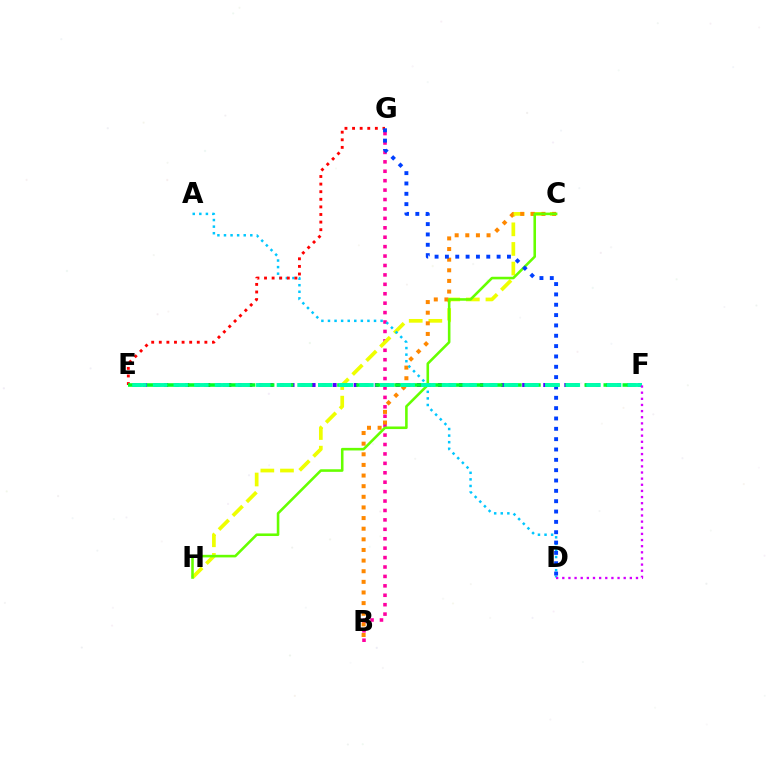{('B', 'G'): [{'color': '#ff00a0', 'line_style': 'dotted', 'thickness': 2.56}], ('C', 'H'): [{'color': '#eeff00', 'line_style': 'dashed', 'thickness': 2.67}, {'color': '#66ff00', 'line_style': 'solid', 'thickness': 1.86}], ('B', 'C'): [{'color': '#ff8800', 'line_style': 'dotted', 'thickness': 2.89}], ('E', 'F'): [{'color': '#4f00ff', 'line_style': 'dotted', 'thickness': 2.86}, {'color': '#00ff27', 'line_style': 'dashed', 'thickness': 2.58}, {'color': '#00ffaf', 'line_style': 'dashed', 'thickness': 2.8}], ('A', 'D'): [{'color': '#00c7ff', 'line_style': 'dotted', 'thickness': 1.79}], ('E', 'G'): [{'color': '#ff0000', 'line_style': 'dotted', 'thickness': 2.06}], ('D', 'G'): [{'color': '#003fff', 'line_style': 'dotted', 'thickness': 2.81}], ('D', 'F'): [{'color': '#d600ff', 'line_style': 'dotted', 'thickness': 1.67}]}